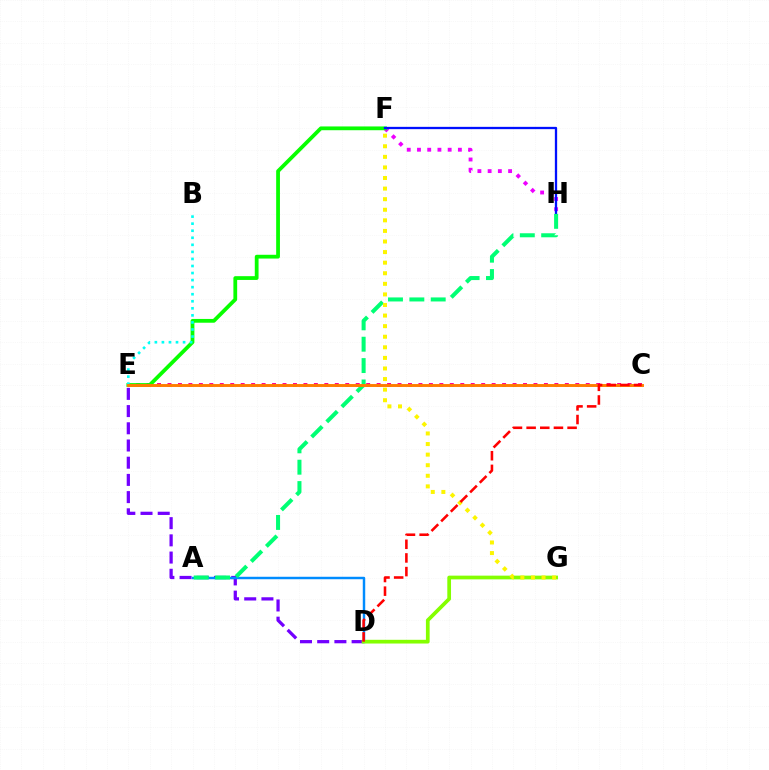{('F', 'H'): [{'color': '#ee00ff', 'line_style': 'dotted', 'thickness': 2.78}, {'color': '#0010ff', 'line_style': 'solid', 'thickness': 1.65}], ('C', 'E'): [{'color': '#ff0094', 'line_style': 'dotted', 'thickness': 2.84}, {'color': '#ff7c00', 'line_style': 'solid', 'thickness': 2.1}], ('D', 'E'): [{'color': '#7200ff', 'line_style': 'dashed', 'thickness': 2.34}], ('E', 'F'): [{'color': '#08ff00', 'line_style': 'solid', 'thickness': 2.72}], ('B', 'E'): [{'color': '#00fff6', 'line_style': 'dotted', 'thickness': 1.92}], ('A', 'D'): [{'color': '#008cff', 'line_style': 'solid', 'thickness': 1.77}], ('A', 'H'): [{'color': '#00ff74', 'line_style': 'dashed', 'thickness': 2.9}], ('D', 'G'): [{'color': '#84ff00', 'line_style': 'solid', 'thickness': 2.68}], ('F', 'G'): [{'color': '#fcf500', 'line_style': 'dotted', 'thickness': 2.87}], ('C', 'D'): [{'color': '#ff0000', 'line_style': 'dashed', 'thickness': 1.85}]}